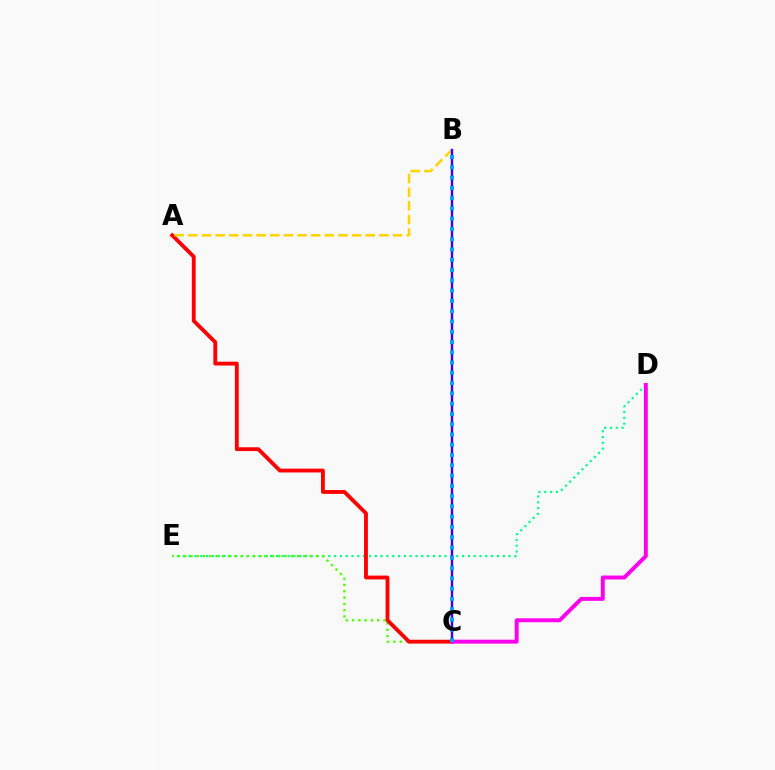{('D', 'E'): [{'color': '#00ff86', 'line_style': 'dotted', 'thickness': 1.58}], ('C', 'E'): [{'color': '#4fff00', 'line_style': 'dotted', 'thickness': 1.7}], ('A', 'C'): [{'color': '#ff0000', 'line_style': 'solid', 'thickness': 2.76}], ('A', 'B'): [{'color': '#ffd500', 'line_style': 'dashed', 'thickness': 1.85}], ('B', 'C'): [{'color': '#3700ff', 'line_style': 'solid', 'thickness': 1.72}, {'color': '#009eff', 'line_style': 'dotted', 'thickness': 2.79}], ('C', 'D'): [{'color': '#ff00ed', 'line_style': 'solid', 'thickness': 2.83}]}